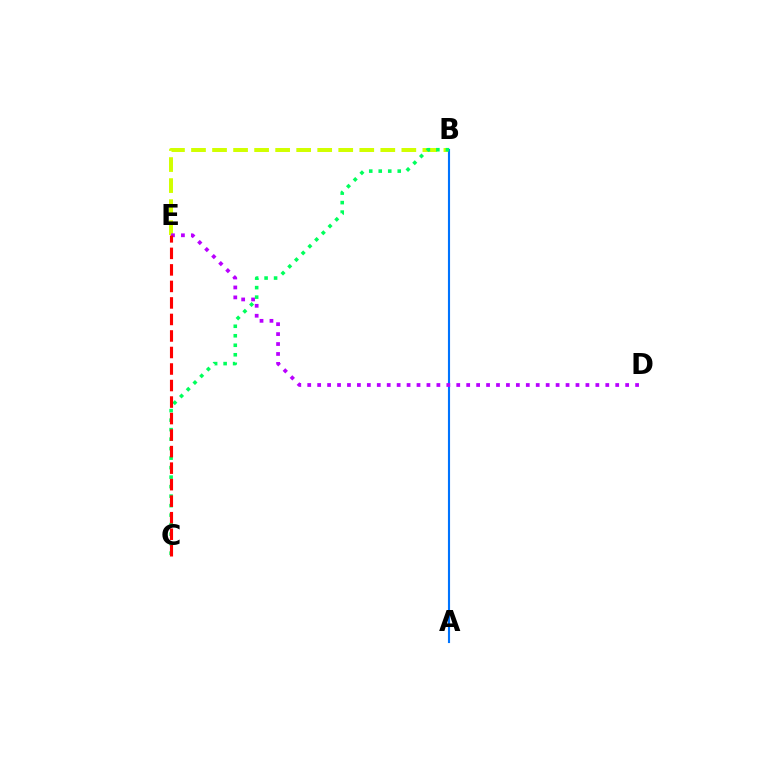{('B', 'E'): [{'color': '#d1ff00', 'line_style': 'dashed', 'thickness': 2.86}], ('A', 'B'): [{'color': '#0074ff', 'line_style': 'solid', 'thickness': 1.53}], ('D', 'E'): [{'color': '#b900ff', 'line_style': 'dotted', 'thickness': 2.7}], ('B', 'C'): [{'color': '#00ff5c', 'line_style': 'dotted', 'thickness': 2.58}], ('C', 'E'): [{'color': '#ff0000', 'line_style': 'dashed', 'thickness': 2.24}]}